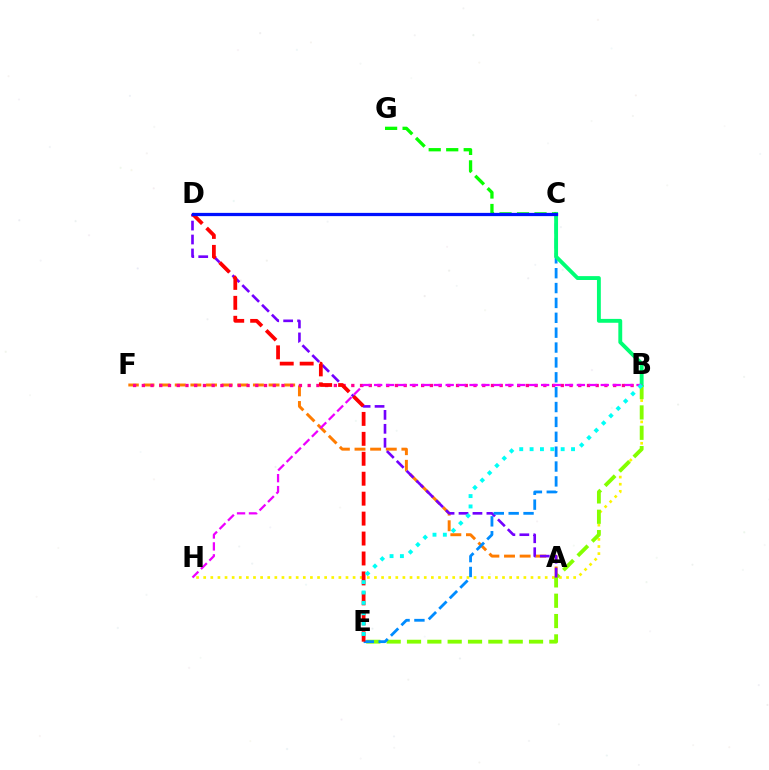{('B', 'H'): [{'color': '#fcf500', 'line_style': 'dotted', 'thickness': 1.93}, {'color': '#ee00ff', 'line_style': 'dashed', 'thickness': 1.62}], ('B', 'E'): [{'color': '#84ff00', 'line_style': 'dashed', 'thickness': 2.76}, {'color': '#00fff6', 'line_style': 'dotted', 'thickness': 2.82}], ('A', 'F'): [{'color': '#ff7c00', 'line_style': 'dashed', 'thickness': 2.12}], ('A', 'D'): [{'color': '#7200ff', 'line_style': 'dashed', 'thickness': 1.89}], ('C', 'E'): [{'color': '#008cff', 'line_style': 'dashed', 'thickness': 2.02}], ('B', 'F'): [{'color': '#ff0094', 'line_style': 'dotted', 'thickness': 2.37}], ('B', 'C'): [{'color': '#00ff74', 'line_style': 'solid', 'thickness': 2.79}], ('D', 'E'): [{'color': '#ff0000', 'line_style': 'dashed', 'thickness': 2.71}], ('C', 'G'): [{'color': '#08ff00', 'line_style': 'dashed', 'thickness': 2.38}], ('C', 'D'): [{'color': '#0010ff', 'line_style': 'solid', 'thickness': 2.34}]}